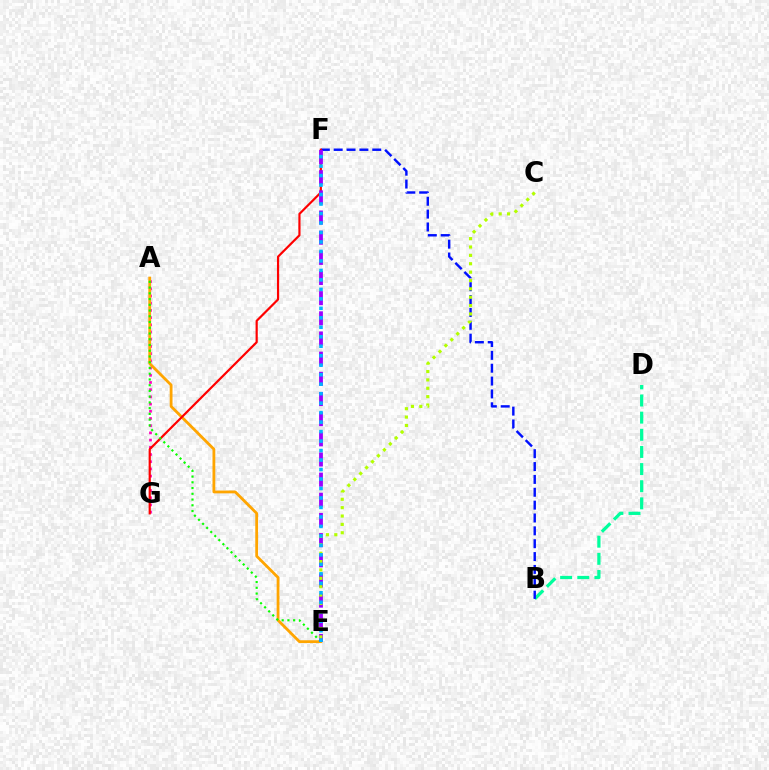{('A', 'G'): [{'color': '#ff00bd', 'line_style': 'dotted', 'thickness': 1.96}], ('B', 'D'): [{'color': '#00ff9d', 'line_style': 'dashed', 'thickness': 2.33}], ('B', 'F'): [{'color': '#0010ff', 'line_style': 'dashed', 'thickness': 1.75}], ('A', 'E'): [{'color': '#ffa500', 'line_style': 'solid', 'thickness': 2.01}, {'color': '#08ff00', 'line_style': 'dotted', 'thickness': 1.56}], ('F', 'G'): [{'color': '#ff0000', 'line_style': 'solid', 'thickness': 1.58}], ('E', 'F'): [{'color': '#9b00ff', 'line_style': 'dashed', 'thickness': 2.74}, {'color': '#00b5ff', 'line_style': 'dotted', 'thickness': 2.58}], ('C', 'E'): [{'color': '#b3ff00', 'line_style': 'dotted', 'thickness': 2.27}]}